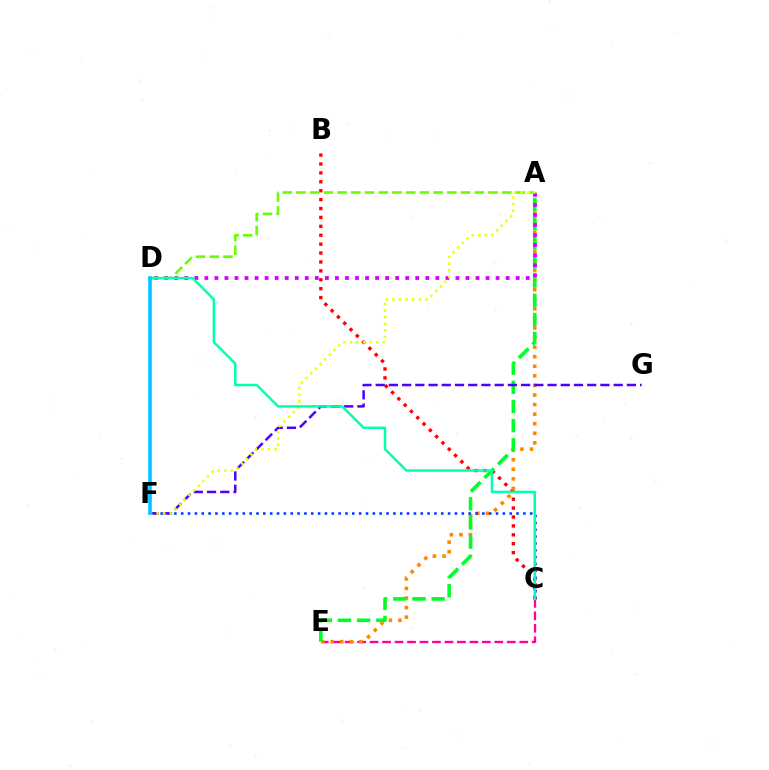{('C', 'E'): [{'color': '#ff00a0', 'line_style': 'dashed', 'thickness': 1.69}], ('B', 'C'): [{'color': '#ff0000', 'line_style': 'dotted', 'thickness': 2.42}], ('A', 'E'): [{'color': '#ff8800', 'line_style': 'dotted', 'thickness': 2.6}, {'color': '#00ff27', 'line_style': 'dashed', 'thickness': 2.6}], ('C', 'F'): [{'color': '#003fff', 'line_style': 'dotted', 'thickness': 1.86}], ('A', 'D'): [{'color': '#d600ff', 'line_style': 'dotted', 'thickness': 2.73}, {'color': '#66ff00', 'line_style': 'dashed', 'thickness': 1.86}], ('F', 'G'): [{'color': '#4f00ff', 'line_style': 'dashed', 'thickness': 1.8}], ('A', 'F'): [{'color': '#eeff00', 'line_style': 'dotted', 'thickness': 1.79}], ('C', 'D'): [{'color': '#00ffaf', 'line_style': 'solid', 'thickness': 1.78}], ('D', 'F'): [{'color': '#00c7ff', 'line_style': 'solid', 'thickness': 2.62}]}